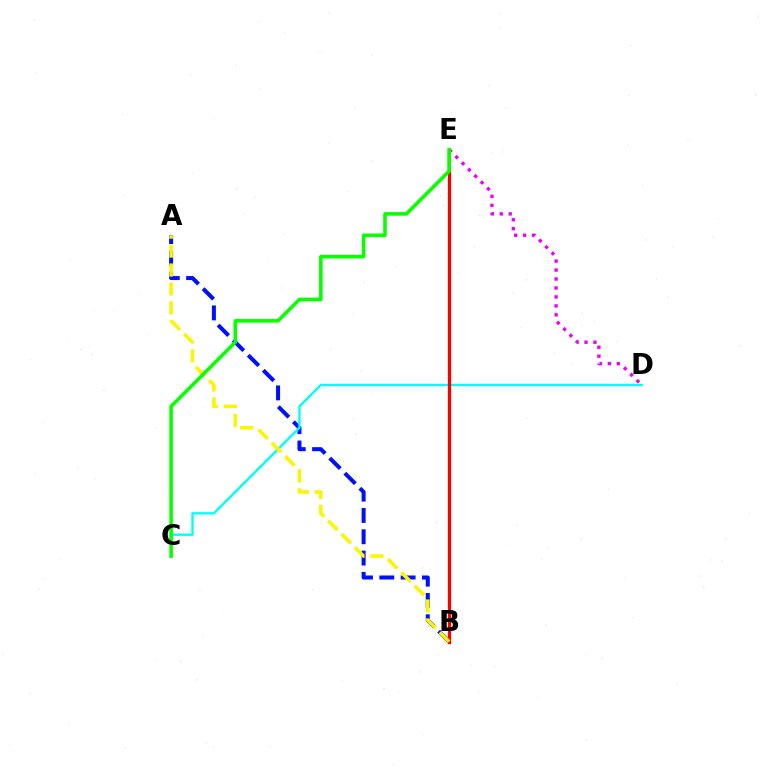{('D', 'E'): [{'color': '#ee00ff', 'line_style': 'dotted', 'thickness': 2.43}], ('A', 'B'): [{'color': '#0010ff', 'line_style': 'dashed', 'thickness': 2.9}, {'color': '#fcf500', 'line_style': 'dashed', 'thickness': 2.57}], ('C', 'D'): [{'color': '#00fff6', 'line_style': 'solid', 'thickness': 1.7}], ('B', 'E'): [{'color': '#ff0000', 'line_style': 'solid', 'thickness': 2.35}], ('C', 'E'): [{'color': '#08ff00', 'line_style': 'solid', 'thickness': 2.58}]}